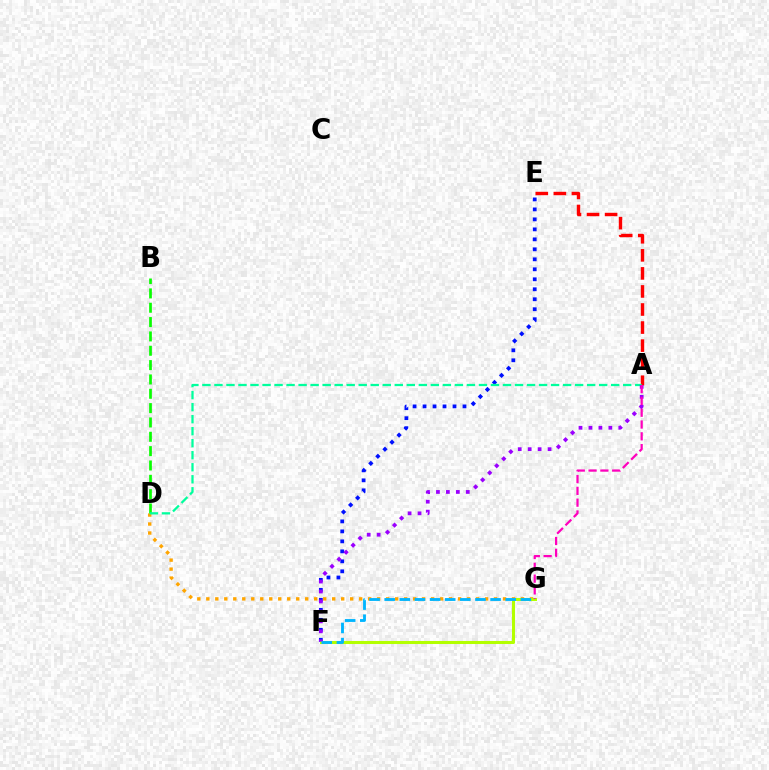{('E', 'F'): [{'color': '#0010ff', 'line_style': 'dotted', 'thickness': 2.71}], ('D', 'G'): [{'color': '#ffa500', 'line_style': 'dotted', 'thickness': 2.44}], ('A', 'E'): [{'color': '#ff0000', 'line_style': 'dashed', 'thickness': 2.45}], ('B', 'D'): [{'color': '#08ff00', 'line_style': 'dashed', 'thickness': 1.95}], ('A', 'D'): [{'color': '#00ff9d', 'line_style': 'dashed', 'thickness': 1.63}], ('F', 'G'): [{'color': '#b3ff00', 'line_style': 'solid', 'thickness': 2.19}, {'color': '#00b5ff', 'line_style': 'dashed', 'thickness': 2.06}], ('A', 'F'): [{'color': '#9b00ff', 'line_style': 'dotted', 'thickness': 2.7}], ('A', 'G'): [{'color': '#ff00bd', 'line_style': 'dashed', 'thickness': 1.6}]}